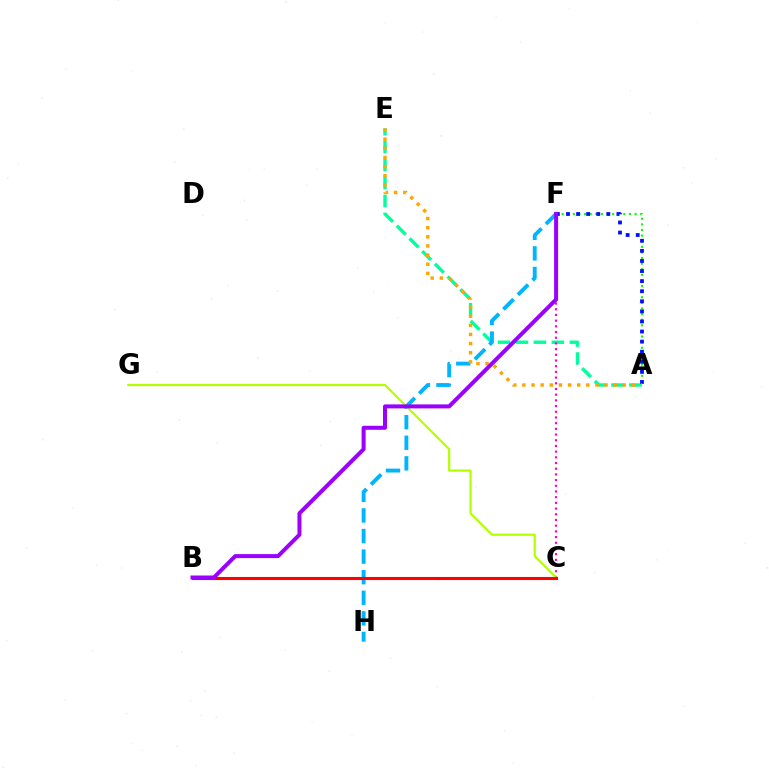{('A', 'F'): [{'color': '#08ff00', 'line_style': 'dotted', 'thickness': 1.52}, {'color': '#0010ff', 'line_style': 'dotted', 'thickness': 2.74}], ('A', 'E'): [{'color': '#00ff9d', 'line_style': 'dashed', 'thickness': 2.44}, {'color': '#ffa500', 'line_style': 'dotted', 'thickness': 2.48}], ('F', 'H'): [{'color': '#00b5ff', 'line_style': 'dashed', 'thickness': 2.8}], ('C', 'F'): [{'color': '#ff00bd', 'line_style': 'dotted', 'thickness': 1.55}], ('C', 'G'): [{'color': '#b3ff00', 'line_style': 'solid', 'thickness': 1.6}], ('B', 'C'): [{'color': '#ff0000', 'line_style': 'solid', 'thickness': 2.23}], ('B', 'F'): [{'color': '#9b00ff', 'line_style': 'solid', 'thickness': 2.88}]}